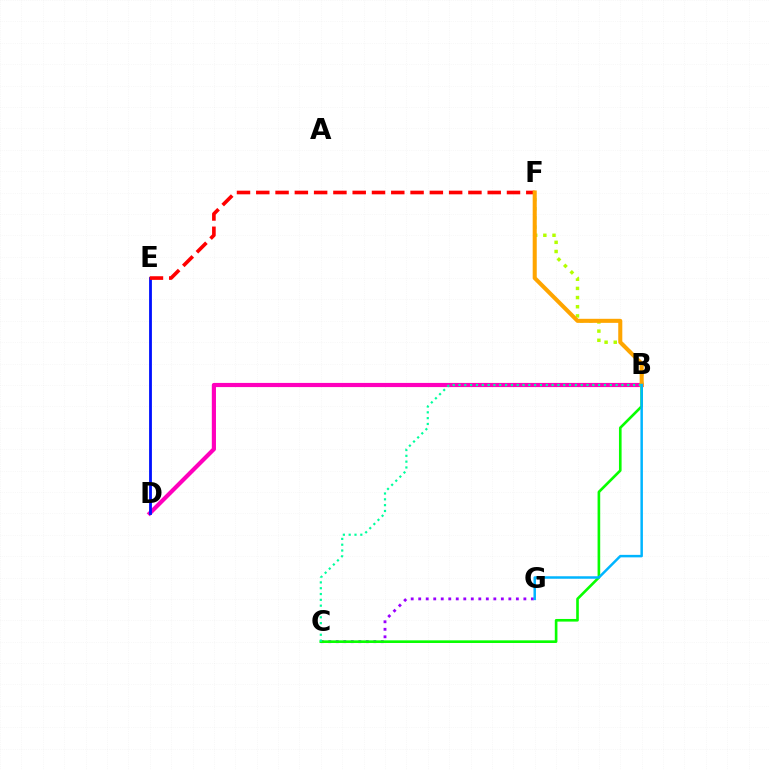{('B', 'D'): [{'color': '#ff00bd', 'line_style': 'solid', 'thickness': 3.0}], ('C', 'G'): [{'color': '#9b00ff', 'line_style': 'dotted', 'thickness': 2.04}], ('B', 'C'): [{'color': '#08ff00', 'line_style': 'solid', 'thickness': 1.9}, {'color': '#00ff9d', 'line_style': 'dotted', 'thickness': 1.58}], ('D', 'E'): [{'color': '#0010ff', 'line_style': 'solid', 'thickness': 2.02}], ('B', 'F'): [{'color': '#b3ff00', 'line_style': 'dotted', 'thickness': 2.49}, {'color': '#ffa500', 'line_style': 'solid', 'thickness': 2.92}], ('E', 'F'): [{'color': '#ff0000', 'line_style': 'dashed', 'thickness': 2.62}], ('B', 'G'): [{'color': '#00b5ff', 'line_style': 'solid', 'thickness': 1.79}]}